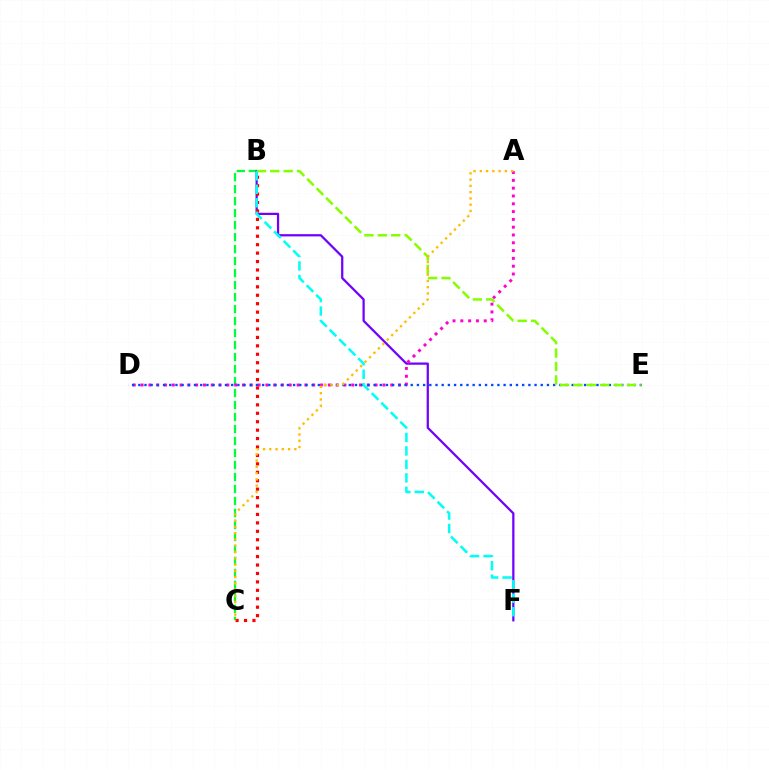{('B', 'C'): [{'color': '#00ff39', 'line_style': 'dashed', 'thickness': 1.63}, {'color': '#ff0000', 'line_style': 'dotted', 'thickness': 2.29}], ('B', 'F'): [{'color': '#7200ff', 'line_style': 'solid', 'thickness': 1.62}, {'color': '#00fff6', 'line_style': 'dashed', 'thickness': 1.83}], ('A', 'D'): [{'color': '#ff00cf', 'line_style': 'dotted', 'thickness': 2.12}], ('D', 'E'): [{'color': '#004bff', 'line_style': 'dotted', 'thickness': 1.68}], ('B', 'E'): [{'color': '#84ff00', 'line_style': 'dashed', 'thickness': 1.82}], ('A', 'C'): [{'color': '#ffbd00', 'line_style': 'dotted', 'thickness': 1.7}]}